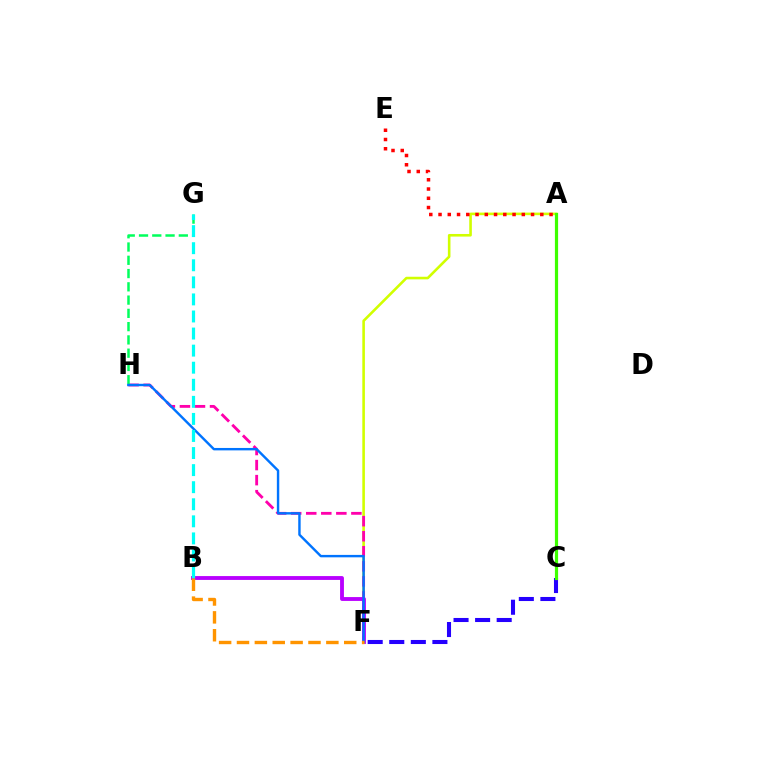{('A', 'F'): [{'color': '#d1ff00', 'line_style': 'solid', 'thickness': 1.87}], ('F', 'H'): [{'color': '#ff00ac', 'line_style': 'dashed', 'thickness': 2.04}, {'color': '#0074ff', 'line_style': 'solid', 'thickness': 1.74}], ('B', 'F'): [{'color': '#b900ff', 'line_style': 'solid', 'thickness': 2.77}, {'color': '#ff9400', 'line_style': 'dashed', 'thickness': 2.43}], ('C', 'F'): [{'color': '#2500ff', 'line_style': 'dashed', 'thickness': 2.93}], ('G', 'H'): [{'color': '#00ff5c', 'line_style': 'dashed', 'thickness': 1.8}], ('A', 'E'): [{'color': '#ff0000', 'line_style': 'dotted', 'thickness': 2.51}], ('B', 'G'): [{'color': '#00fff6', 'line_style': 'dashed', 'thickness': 2.32}], ('A', 'C'): [{'color': '#3dff00', 'line_style': 'solid', 'thickness': 2.3}]}